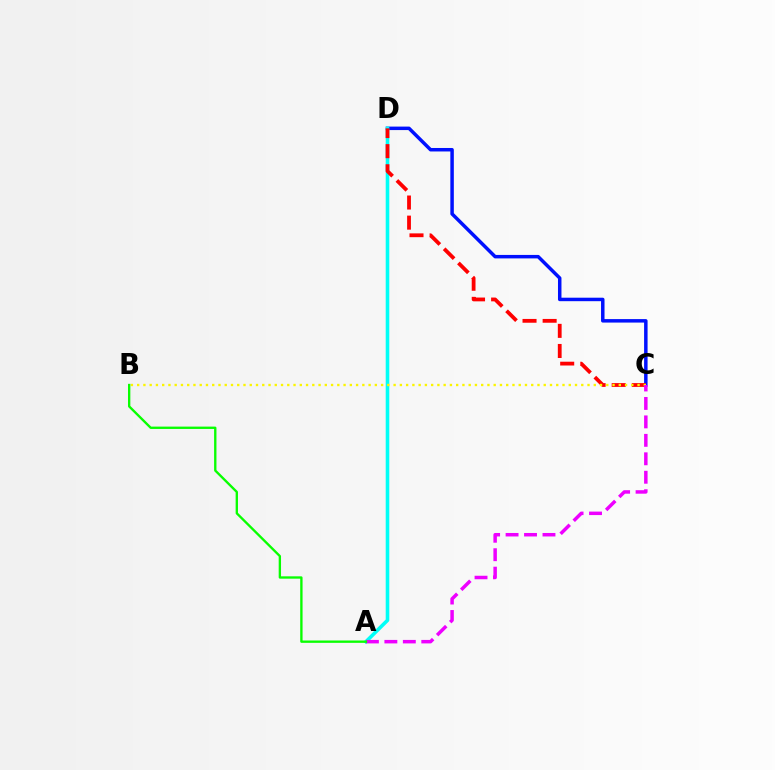{('C', 'D'): [{'color': '#0010ff', 'line_style': 'solid', 'thickness': 2.51}, {'color': '#ff0000', 'line_style': 'dashed', 'thickness': 2.73}], ('A', 'D'): [{'color': '#00fff6', 'line_style': 'solid', 'thickness': 2.58}], ('B', 'C'): [{'color': '#fcf500', 'line_style': 'dotted', 'thickness': 1.7}], ('A', 'C'): [{'color': '#ee00ff', 'line_style': 'dashed', 'thickness': 2.51}], ('A', 'B'): [{'color': '#08ff00', 'line_style': 'solid', 'thickness': 1.69}]}